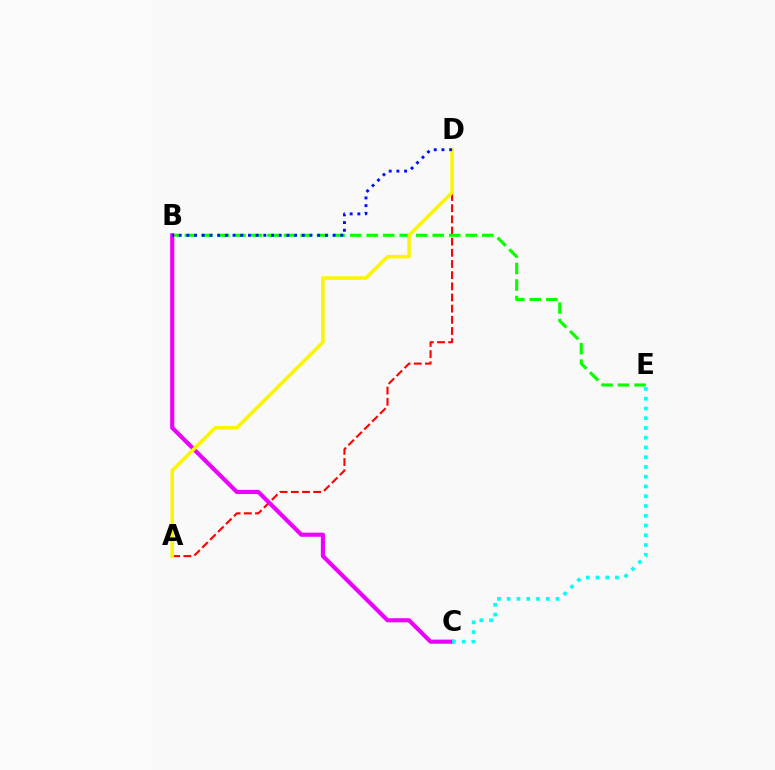{('A', 'D'): [{'color': '#ff0000', 'line_style': 'dashed', 'thickness': 1.52}, {'color': '#fcf500', 'line_style': 'solid', 'thickness': 2.54}], ('B', 'E'): [{'color': '#08ff00', 'line_style': 'dashed', 'thickness': 2.24}], ('B', 'C'): [{'color': '#ee00ff', 'line_style': 'solid', 'thickness': 2.97}], ('B', 'D'): [{'color': '#0010ff', 'line_style': 'dotted', 'thickness': 2.09}], ('C', 'E'): [{'color': '#00fff6', 'line_style': 'dotted', 'thickness': 2.65}]}